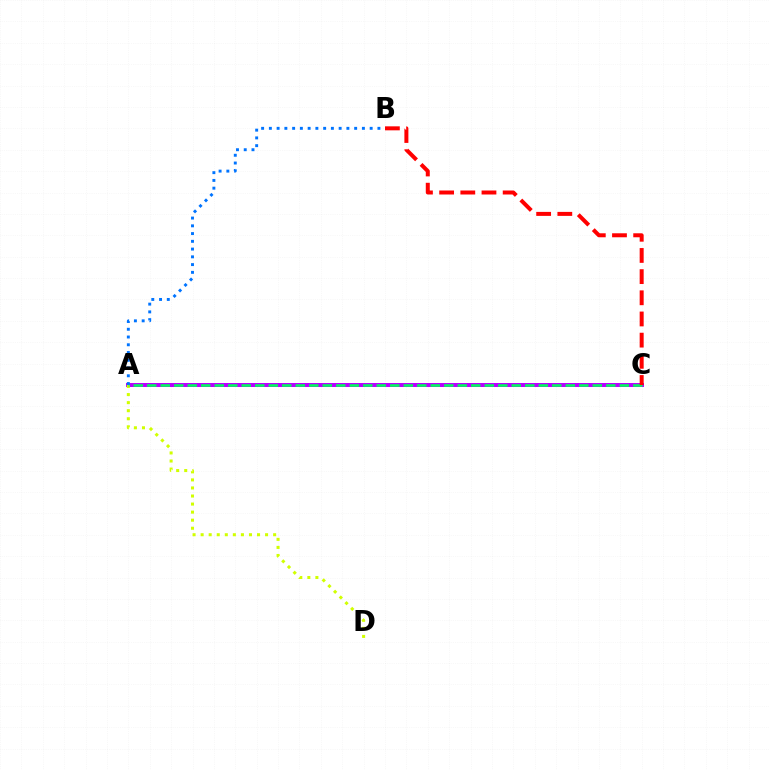{('A', 'C'): [{'color': '#b900ff', 'line_style': 'solid', 'thickness': 2.87}, {'color': '#00ff5c', 'line_style': 'dashed', 'thickness': 1.83}], ('A', 'D'): [{'color': '#d1ff00', 'line_style': 'dotted', 'thickness': 2.19}], ('A', 'B'): [{'color': '#0074ff', 'line_style': 'dotted', 'thickness': 2.11}], ('B', 'C'): [{'color': '#ff0000', 'line_style': 'dashed', 'thickness': 2.88}]}